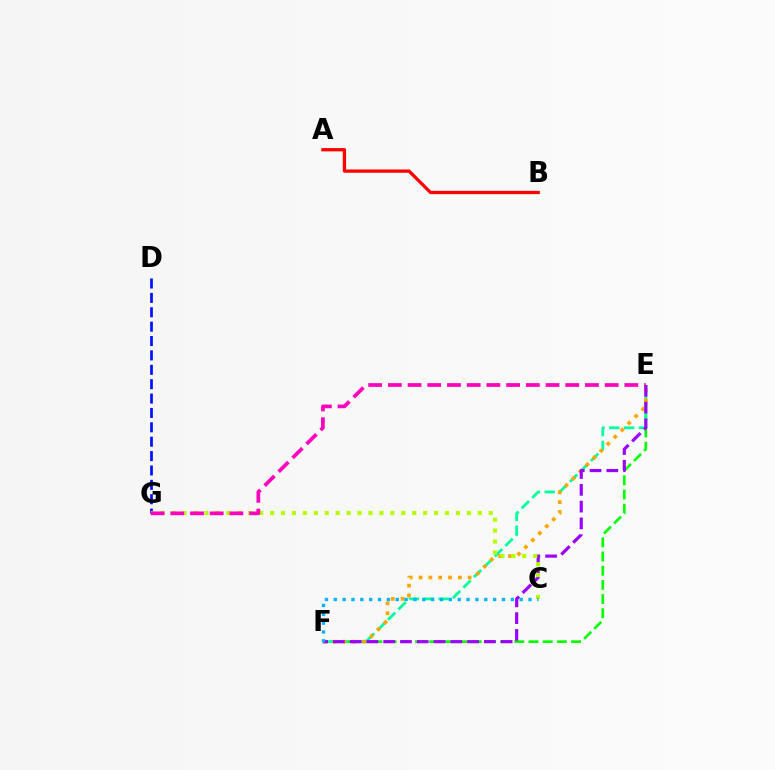{('E', 'F'): [{'color': '#08ff00', 'line_style': 'dashed', 'thickness': 1.93}, {'color': '#00ff9d', 'line_style': 'dashed', 'thickness': 2.01}, {'color': '#ffa500', 'line_style': 'dotted', 'thickness': 2.67}, {'color': '#9b00ff', 'line_style': 'dashed', 'thickness': 2.28}], ('D', 'G'): [{'color': '#0010ff', 'line_style': 'dashed', 'thickness': 1.95}], ('A', 'B'): [{'color': '#ff0000', 'line_style': 'solid', 'thickness': 2.36}], ('C', 'G'): [{'color': '#b3ff00', 'line_style': 'dotted', 'thickness': 2.97}], ('C', 'F'): [{'color': '#00b5ff', 'line_style': 'dotted', 'thickness': 2.41}], ('E', 'G'): [{'color': '#ff00bd', 'line_style': 'dashed', 'thickness': 2.68}]}